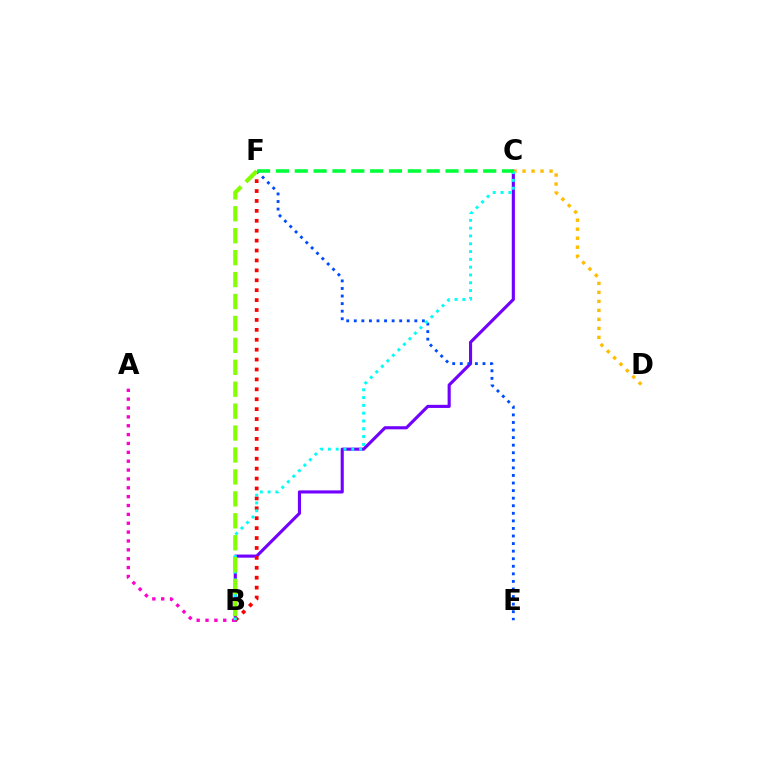{('B', 'C'): [{'color': '#7200ff', 'line_style': 'solid', 'thickness': 2.24}, {'color': '#00fff6', 'line_style': 'dotted', 'thickness': 2.12}], ('C', 'D'): [{'color': '#ffbd00', 'line_style': 'dotted', 'thickness': 2.45}], ('B', 'F'): [{'color': '#ff0000', 'line_style': 'dotted', 'thickness': 2.69}, {'color': '#84ff00', 'line_style': 'dashed', 'thickness': 2.98}], ('E', 'F'): [{'color': '#004bff', 'line_style': 'dotted', 'thickness': 2.06}], ('A', 'B'): [{'color': '#ff00cf', 'line_style': 'dotted', 'thickness': 2.41}], ('C', 'F'): [{'color': '#00ff39', 'line_style': 'dashed', 'thickness': 2.56}]}